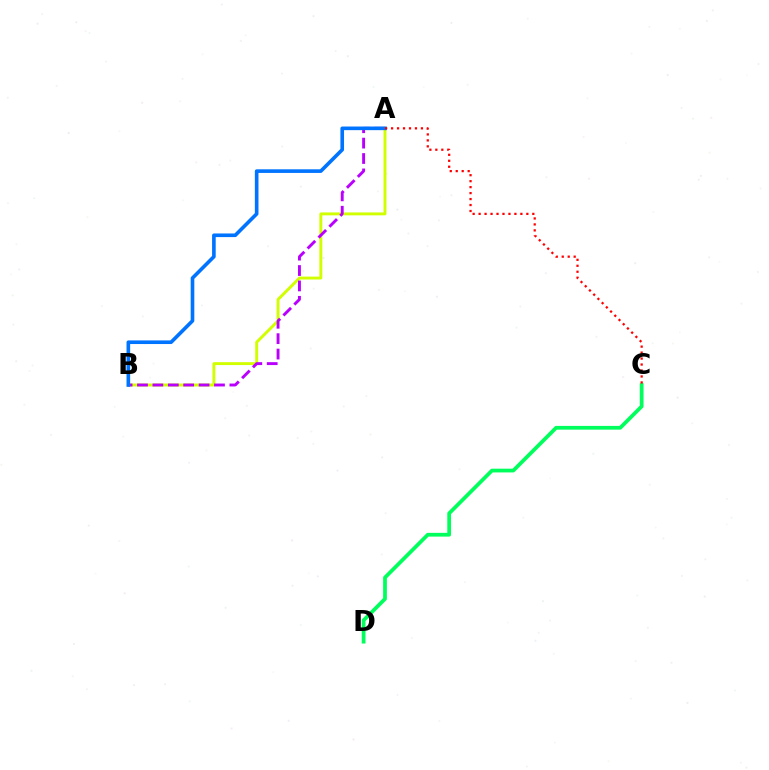{('C', 'D'): [{'color': '#00ff5c', 'line_style': 'solid', 'thickness': 2.7}], ('A', 'B'): [{'color': '#d1ff00', 'line_style': 'solid', 'thickness': 2.1}, {'color': '#b900ff', 'line_style': 'dashed', 'thickness': 2.09}, {'color': '#0074ff', 'line_style': 'solid', 'thickness': 2.61}], ('A', 'C'): [{'color': '#ff0000', 'line_style': 'dotted', 'thickness': 1.62}]}